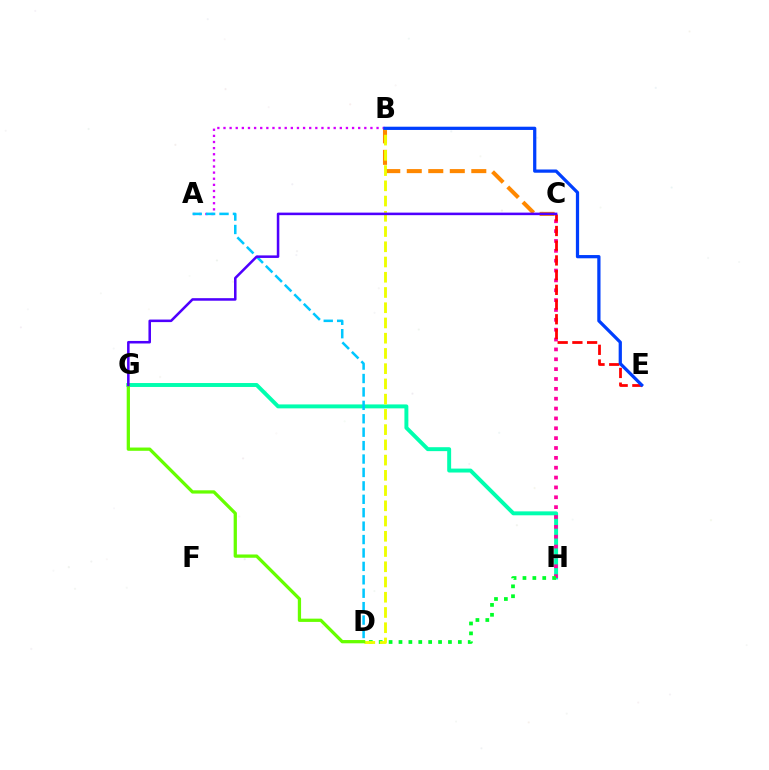{('B', 'C'): [{'color': '#ff8800', 'line_style': 'dashed', 'thickness': 2.92}], ('G', 'H'): [{'color': '#00ffaf', 'line_style': 'solid', 'thickness': 2.83}], ('C', 'H'): [{'color': '#ff00a0', 'line_style': 'dotted', 'thickness': 2.68}], ('D', 'H'): [{'color': '#00ff27', 'line_style': 'dotted', 'thickness': 2.69}], ('A', 'B'): [{'color': '#d600ff', 'line_style': 'dotted', 'thickness': 1.66}], ('B', 'D'): [{'color': '#eeff00', 'line_style': 'dashed', 'thickness': 2.07}], ('D', 'G'): [{'color': '#66ff00', 'line_style': 'solid', 'thickness': 2.35}], ('C', 'E'): [{'color': '#ff0000', 'line_style': 'dashed', 'thickness': 2.0}], ('B', 'E'): [{'color': '#003fff', 'line_style': 'solid', 'thickness': 2.33}], ('A', 'D'): [{'color': '#00c7ff', 'line_style': 'dashed', 'thickness': 1.82}], ('C', 'G'): [{'color': '#4f00ff', 'line_style': 'solid', 'thickness': 1.83}]}